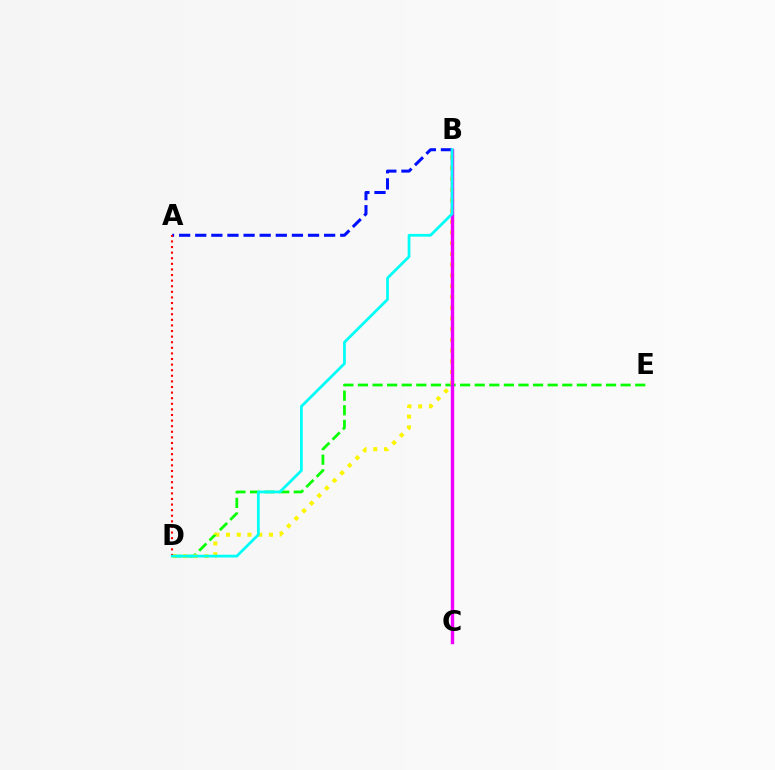{('D', 'E'): [{'color': '#08ff00', 'line_style': 'dashed', 'thickness': 1.98}], ('B', 'D'): [{'color': '#fcf500', 'line_style': 'dotted', 'thickness': 2.92}, {'color': '#00fff6', 'line_style': 'solid', 'thickness': 1.98}], ('A', 'B'): [{'color': '#0010ff', 'line_style': 'dashed', 'thickness': 2.19}], ('A', 'D'): [{'color': '#ff0000', 'line_style': 'dotted', 'thickness': 1.52}], ('B', 'C'): [{'color': '#ee00ff', 'line_style': 'solid', 'thickness': 2.46}]}